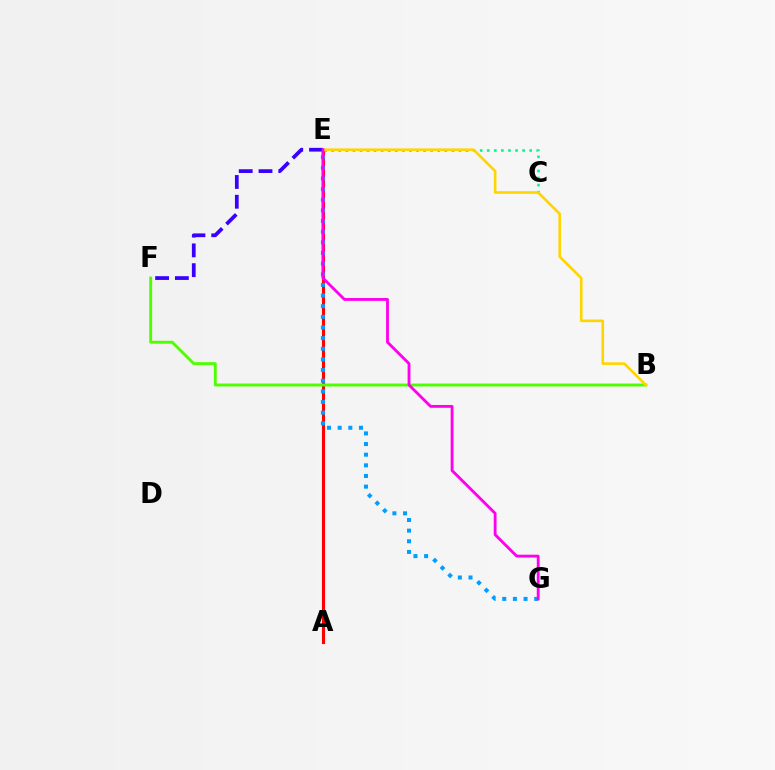{('A', 'E'): [{'color': '#ff0000', 'line_style': 'solid', 'thickness': 2.24}], ('C', 'E'): [{'color': '#00ff86', 'line_style': 'dotted', 'thickness': 1.92}], ('B', 'F'): [{'color': '#4fff00', 'line_style': 'solid', 'thickness': 2.09}], ('B', 'E'): [{'color': '#ffd500', 'line_style': 'solid', 'thickness': 1.89}], ('E', 'G'): [{'color': '#009eff', 'line_style': 'dotted', 'thickness': 2.89}, {'color': '#ff00ed', 'line_style': 'solid', 'thickness': 2.04}], ('E', 'F'): [{'color': '#3700ff', 'line_style': 'dashed', 'thickness': 2.69}]}